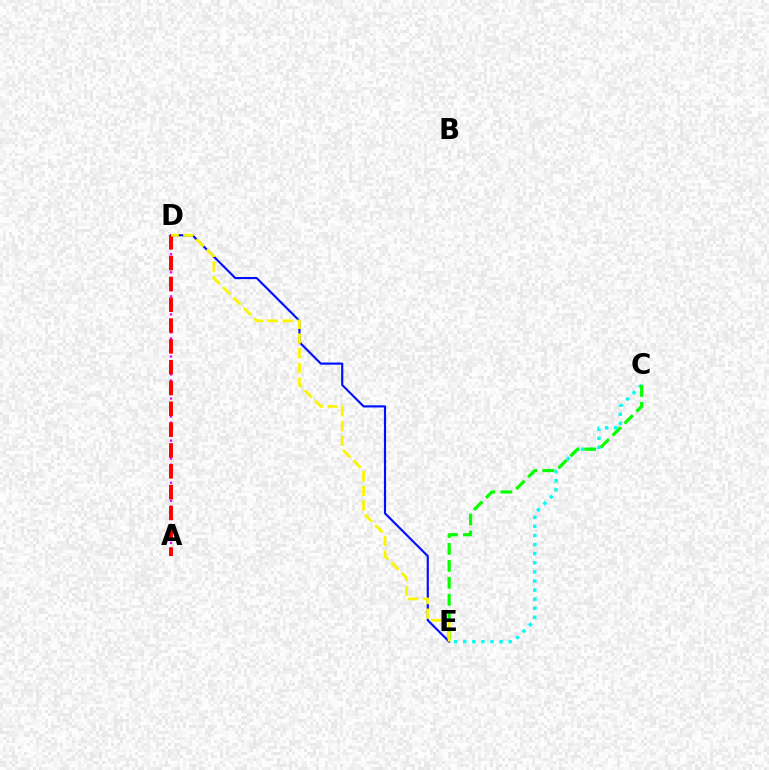{('A', 'D'): [{'color': '#ee00ff', 'line_style': 'dotted', 'thickness': 1.63}, {'color': '#ff0000', 'line_style': 'dashed', 'thickness': 2.83}], ('C', 'E'): [{'color': '#00fff6', 'line_style': 'dotted', 'thickness': 2.47}, {'color': '#08ff00', 'line_style': 'dashed', 'thickness': 2.3}], ('D', 'E'): [{'color': '#0010ff', 'line_style': 'solid', 'thickness': 1.55}, {'color': '#fcf500', 'line_style': 'dashed', 'thickness': 2.0}]}